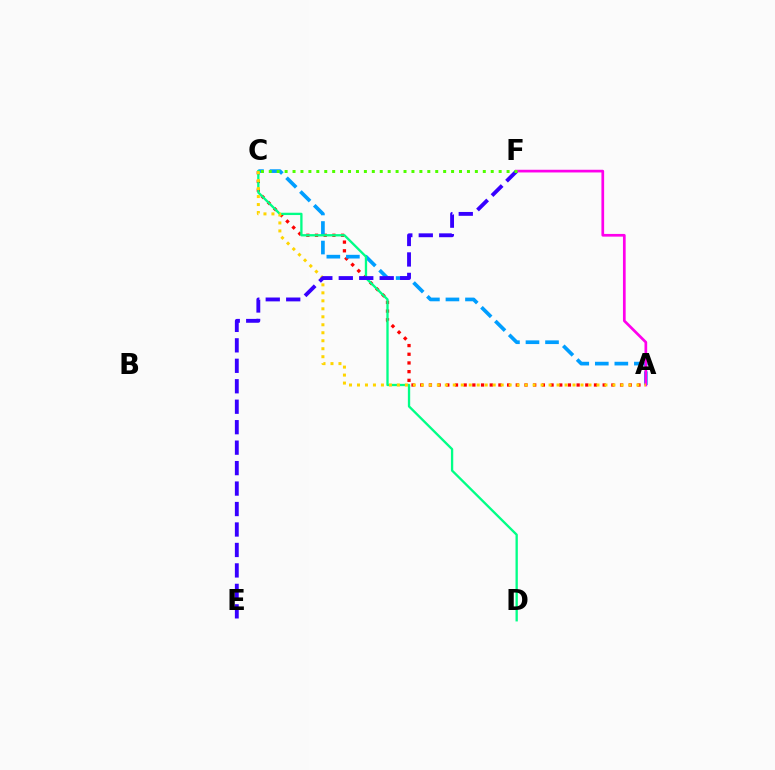{('A', 'C'): [{'color': '#ff0000', 'line_style': 'dotted', 'thickness': 2.36}, {'color': '#009eff', 'line_style': 'dashed', 'thickness': 2.65}, {'color': '#ffd500', 'line_style': 'dotted', 'thickness': 2.17}], ('C', 'D'): [{'color': '#00ff86', 'line_style': 'solid', 'thickness': 1.67}], ('A', 'F'): [{'color': '#ff00ed', 'line_style': 'solid', 'thickness': 1.94}], ('E', 'F'): [{'color': '#3700ff', 'line_style': 'dashed', 'thickness': 2.78}], ('C', 'F'): [{'color': '#4fff00', 'line_style': 'dotted', 'thickness': 2.15}]}